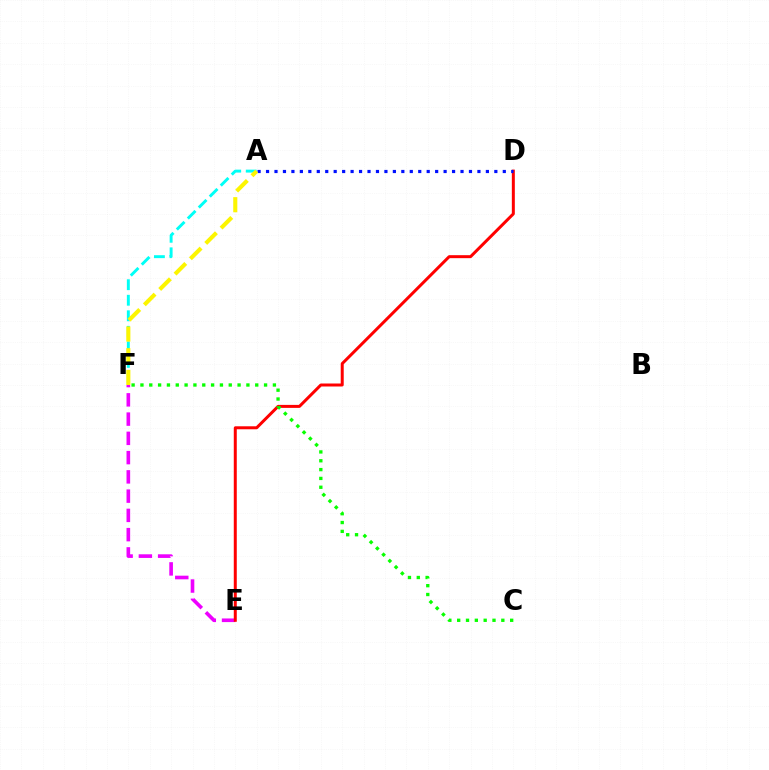{('E', 'F'): [{'color': '#ee00ff', 'line_style': 'dashed', 'thickness': 2.62}], ('D', 'E'): [{'color': '#ff0000', 'line_style': 'solid', 'thickness': 2.16}], ('C', 'F'): [{'color': '#08ff00', 'line_style': 'dotted', 'thickness': 2.4}], ('A', 'F'): [{'color': '#00fff6', 'line_style': 'dashed', 'thickness': 2.11}, {'color': '#fcf500', 'line_style': 'dashed', 'thickness': 2.95}], ('A', 'D'): [{'color': '#0010ff', 'line_style': 'dotted', 'thickness': 2.3}]}